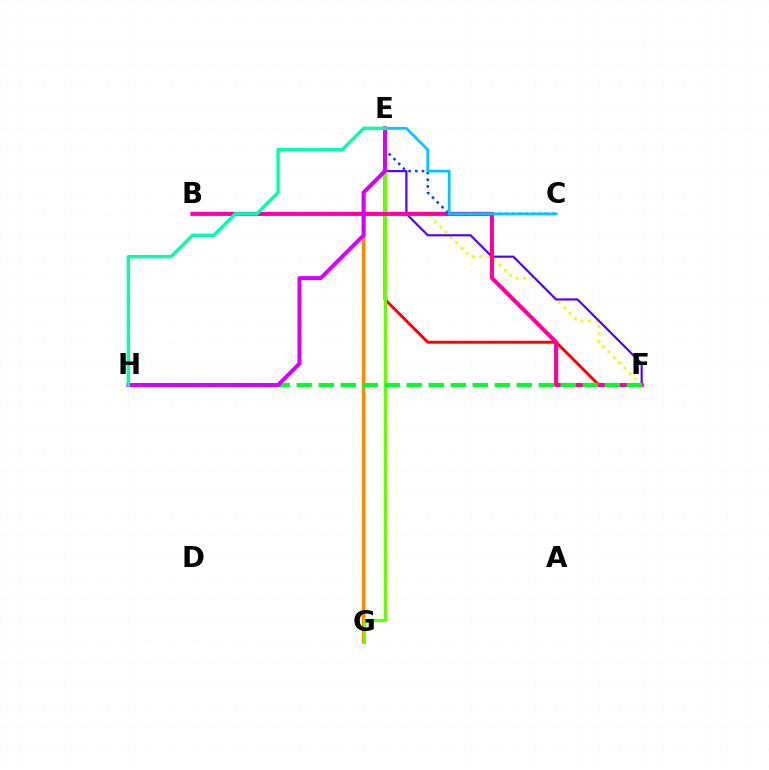{('B', 'F'): [{'color': '#eeff00', 'line_style': 'dotted', 'thickness': 2.04}, {'color': '#ff00a0', 'line_style': 'solid', 'thickness': 2.94}], ('E', 'F'): [{'color': '#ff0000', 'line_style': 'solid', 'thickness': 2.1}, {'color': '#4f00ff', 'line_style': 'solid', 'thickness': 1.55}], ('E', 'G'): [{'color': '#ff8800', 'line_style': 'solid', 'thickness': 2.56}, {'color': '#66ff00', 'line_style': 'solid', 'thickness': 2.31}], ('C', 'E'): [{'color': '#003fff', 'line_style': 'dotted', 'thickness': 1.82}, {'color': '#00c7ff', 'line_style': 'solid', 'thickness': 1.99}], ('F', 'H'): [{'color': '#00ff27', 'line_style': 'dashed', 'thickness': 2.99}], ('E', 'H'): [{'color': '#d600ff', 'line_style': 'solid', 'thickness': 2.86}, {'color': '#00ffaf', 'line_style': 'solid', 'thickness': 2.43}]}